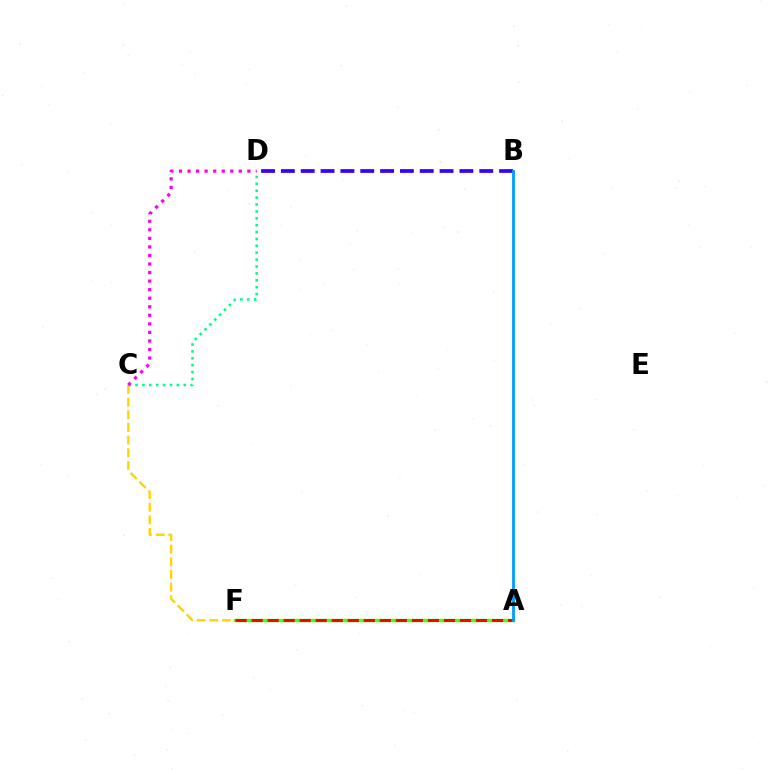{('B', 'D'): [{'color': '#3700ff', 'line_style': 'dashed', 'thickness': 2.69}], ('A', 'F'): [{'color': '#4fff00', 'line_style': 'solid', 'thickness': 2.43}, {'color': '#ff0000', 'line_style': 'dashed', 'thickness': 2.18}], ('C', 'F'): [{'color': '#ffd500', 'line_style': 'dashed', 'thickness': 1.72}], ('C', 'D'): [{'color': '#00ff86', 'line_style': 'dotted', 'thickness': 1.87}, {'color': '#ff00ed', 'line_style': 'dotted', 'thickness': 2.32}], ('A', 'B'): [{'color': '#009eff', 'line_style': 'solid', 'thickness': 2.04}]}